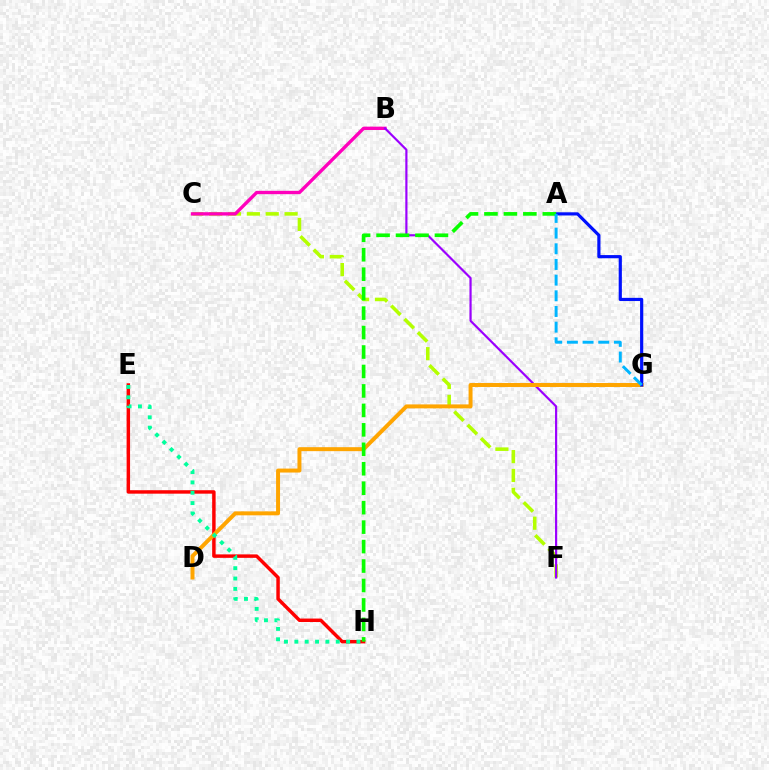{('E', 'H'): [{'color': '#ff0000', 'line_style': 'solid', 'thickness': 2.49}, {'color': '#00ff9d', 'line_style': 'dotted', 'thickness': 2.81}], ('C', 'F'): [{'color': '#b3ff00', 'line_style': 'dashed', 'thickness': 2.56}], ('B', 'C'): [{'color': '#ff00bd', 'line_style': 'solid', 'thickness': 2.41}], ('B', 'F'): [{'color': '#9b00ff', 'line_style': 'solid', 'thickness': 1.57}], ('D', 'G'): [{'color': '#ffa500', 'line_style': 'solid', 'thickness': 2.85}], ('A', 'G'): [{'color': '#0010ff', 'line_style': 'solid', 'thickness': 2.29}, {'color': '#00b5ff', 'line_style': 'dashed', 'thickness': 2.13}], ('A', 'H'): [{'color': '#08ff00', 'line_style': 'dashed', 'thickness': 2.64}]}